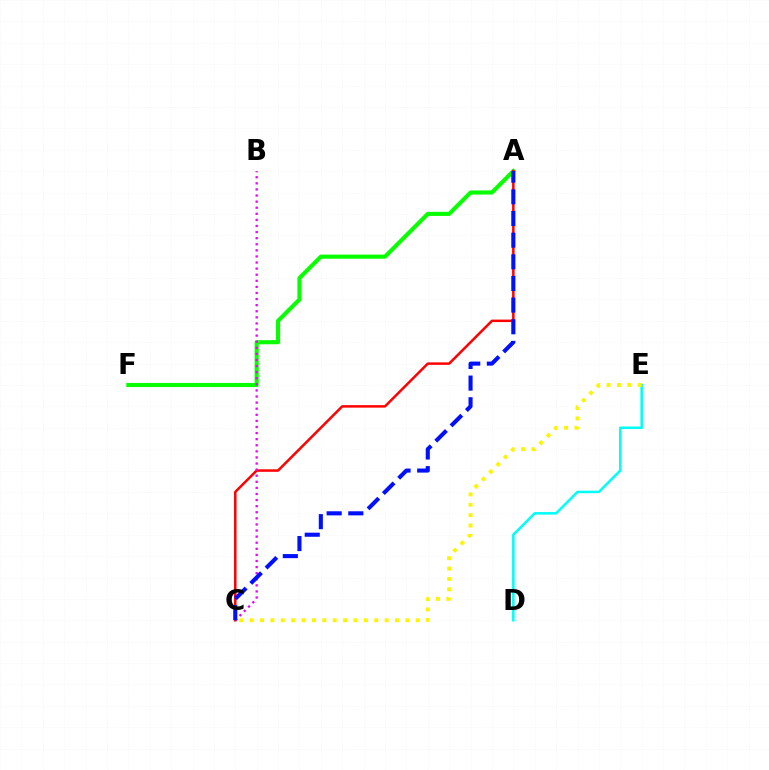{('A', 'F'): [{'color': '#08ff00', 'line_style': 'solid', 'thickness': 2.95}], ('D', 'E'): [{'color': '#00fff6', 'line_style': 'solid', 'thickness': 1.82}], ('A', 'C'): [{'color': '#ff0000', 'line_style': 'solid', 'thickness': 1.8}, {'color': '#0010ff', 'line_style': 'dashed', 'thickness': 2.94}], ('B', 'C'): [{'color': '#ee00ff', 'line_style': 'dotted', 'thickness': 1.65}], ('C', 'E'): [{'color': '#fcf500', 'line_style': 'dotted', 'thickness': 2.82}]}